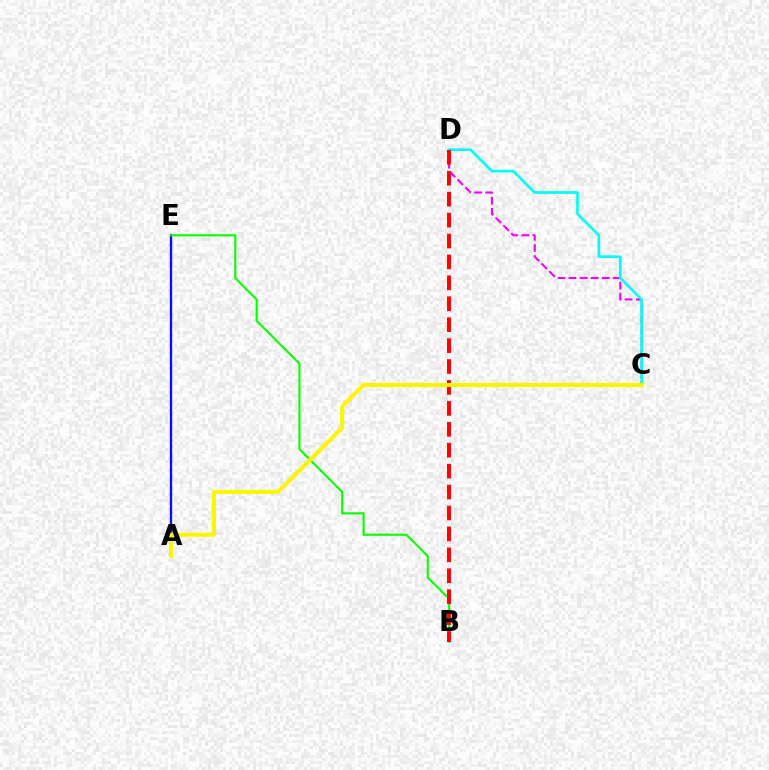{('A', 'E'): [{'color': '#0010ff', 'line_style': 'solid', 'thickness': 1.68}], ('C', 'D'): [{'color': '#ee00ff', 'line_style': 'dashed', 'thickness': 1.5}, {'color': '#00fff6', 'line_style': 'solid', 'thickness': 1.91}], ('B', 'E'): [{'color': '#08ff00', 'line_style': 'solid', 'thickness': 1.5}], ('B', 'D'): [{'color': '#ff0000', 'line_style': 'dashed', 'thickness': 2.84}], ('A', 'C'): [{'color': '#fcf500', 'line_style': 'solid', 'thickness': 2.93}]}